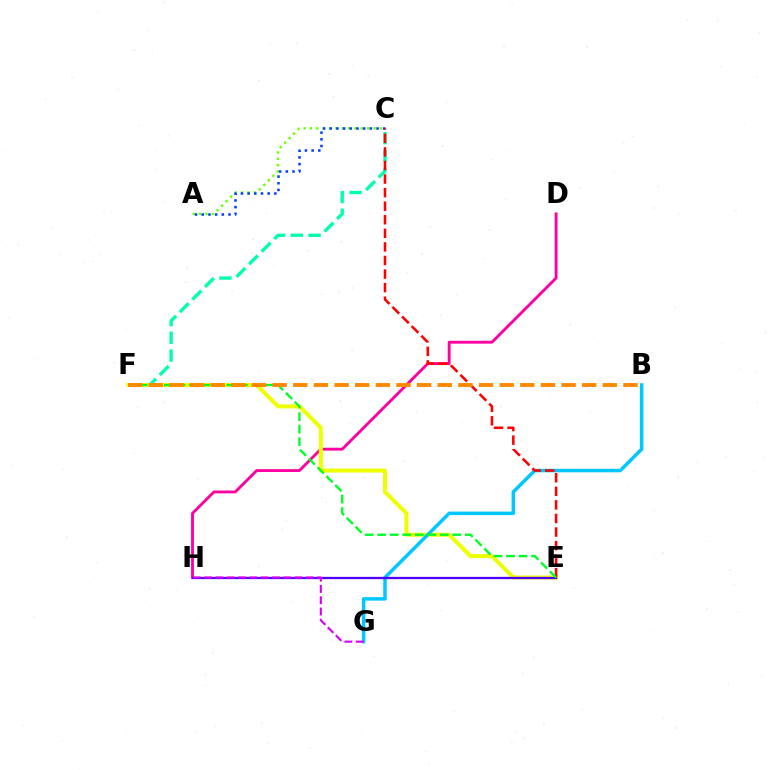{('A', 'C'): [{'color': '#66ff00', 'line_style': 'dotted', 'thickness': 1.73}, {'color': '#003fff', 'line_style': 'dotted', 'thickness': 1.82}], ('D', 'H'): [{'color': '#ff00a0', 'line_style': 'solid', 'thickness': 2.06}], ('C', 'F'): [{'color': '#00ffaf', 'line_style': 'dashed', 'thickness': 2.42}], ('E', 'F'): [{'color': '#eeff00', 'line_style': 'solid', 'thickness': 2.9}, {'color': '#00ff27', 'line_style': 'dashed', 'thickness': 1.7}], ('B', 'G'): [{'color': '#00c7ff', 'line_style': 'solid', 'thickness': 2.51}], ('E', 'H'): [{'color': '#4f00ff', 'line_style': 'solid', 'thickness': 1.65}], ('C', 'E'): [{'color': '#ff0000', 'line_style': 'dashed', 'thickness': 1.84}], ('B', 'F'): [{'color': '#ff8800', 'line_style': 'dashed', 'thickness': 2.8}], ('G', 'H'): [{'color': '#d600ff', 'line_style': 'dashed', 'thickness': 1.53}]}